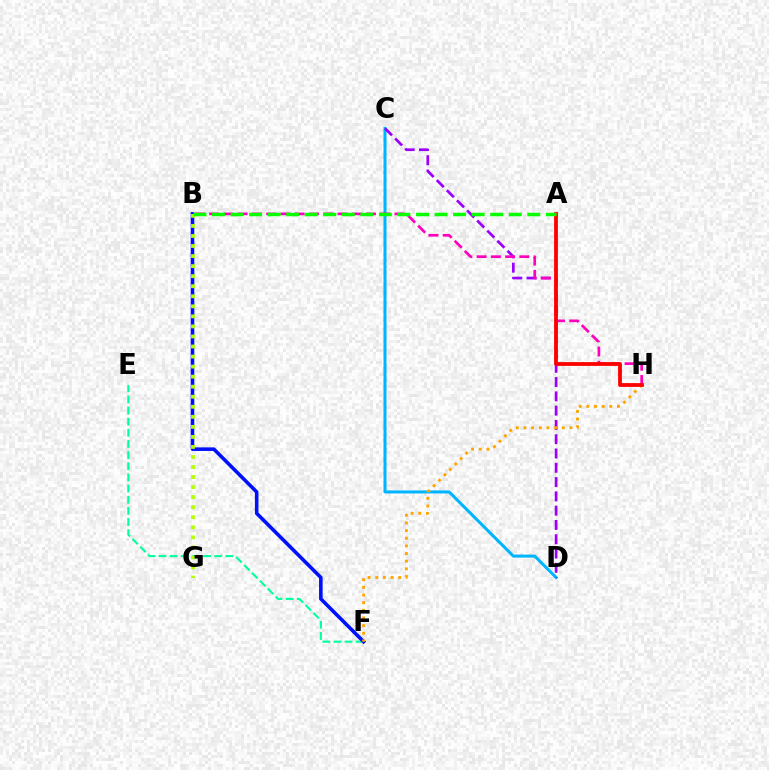{('C', 'D'): [{'color': '#00b5ff', 'line_style': 'solid', 'thickness': 2.18}, {'color': '#9b00ff', 'line_style': 'dashed', 'thickness': 1.94}], ('E', 'F'): [{'color': '#00ff9d', 'line_style': 'dashed', 'thickness': 1.51}], ('B', 'F'): [{'color': '#0010ff', 'line_style': 'solid', 'thickness': 2.58}], ('B', 'H'): [{'color': '#ff00bd', 'line_style': 'dashed', 'thickness': 1.94}], ('F', 'H'): [{'color': '#ffa500', 'line_style': 'dotted', 'thickness': 2.08}], ('B', 'G'): [{'color': '#b3ff00', 'line_style': 'dotted', 'thickness': 2.73}], ('A', 'H'): [{'color': '#ff0000', 'line_style': 'solid', 'thickness': 2.74}], ('A', 'B'): [{'color': '#08ff00', 'line_style': 'dashed', 'thickness': 2.52}]}